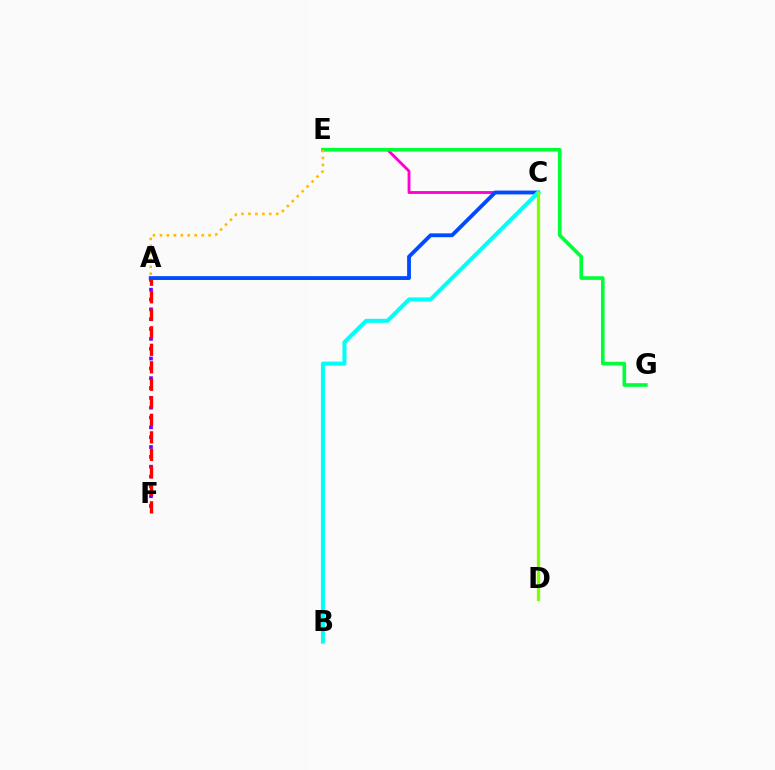{('A', 'F'): [{'color': '#7200ff', 'line_style': 'dotted', 'thickness': 2.67}, {'color': '#ff0000', 'line_style': 'dashed', 'thickness': 2.38}], ('C', 'E'): [{'color': '#ff00cf', 'line_style': 'solid', 'thickness': 2.04}], ('A', 'C'): [{'color': '#004bff', 'line_style': 'solid', 'thickness': 2.76}], ('E', 'G'): [{'color': '#00ff39', 'line_style': 'solid', 'thickness': 2.62}], ('A', 'E'): [{'color': '#ffbd00', 'line_style': 'dotted', 'thickness': 1.89}], ('B', 'C'): [{'color': '#00fff6', 'line_style': 'solid', 'thickness': 2.89}], ('C', 'D'): [{'color': '#84ff00', 'line_style': 'solid', 'thickness': 2.38}]}